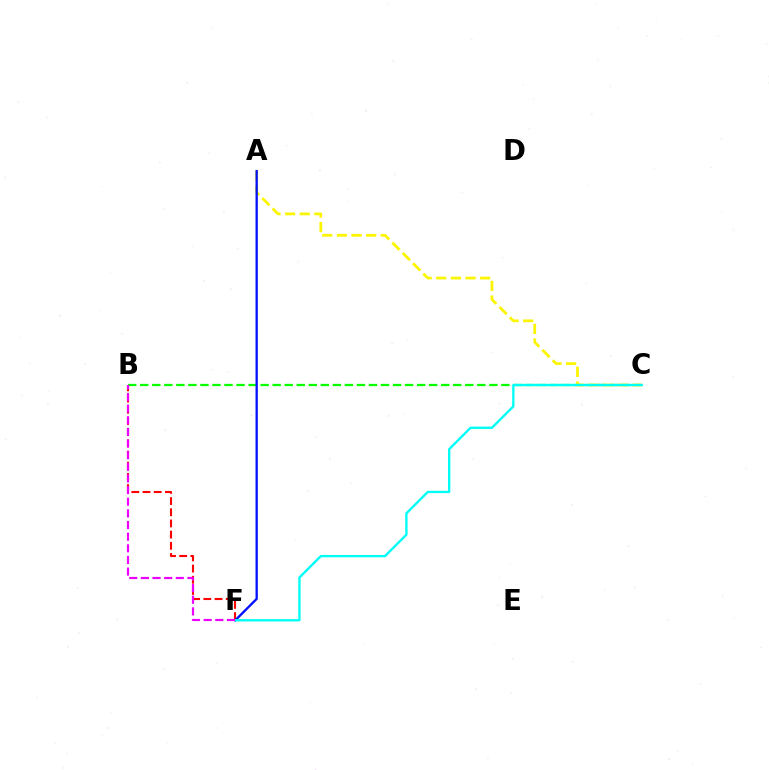{('B', 'C'): [{'color': '#08ff00', 'line_style': 'dashed', 'thickness': 1.64}], ('B', 'F'): [{'color': '#ff0000', 'line_style': 'dashed', 'thickness': 1.52}, {'color': '#ee00ff', 'line_style': 'dashed', 'thickness': 1.58}], ('A', 'C'): [{'color': '#fcf500', 'line_style': 'dashed', 'thickness': 1.99}], ('A', 'F'): [{'color': '#0010ff', 'line_style': 'solid', 'thickness': 1.67}], ('C', 'F'): [{'color': '#00fff6', 'line_style': 'solid', 'thickness': 1.69}]}